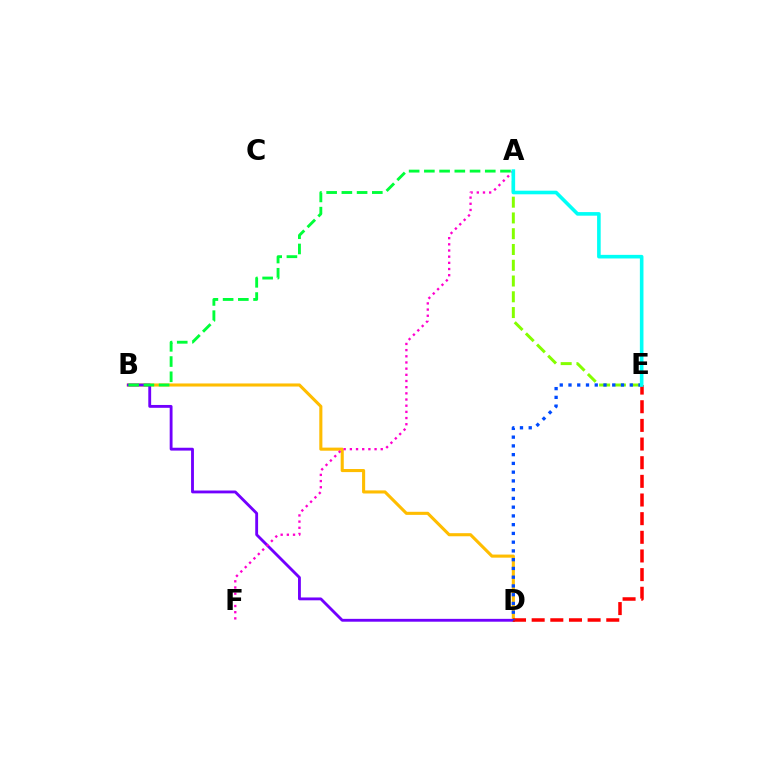{('A', 'E'): [{'color': '#84ff00', 'line_style': 'dashed', 'thickness': 2.14}, {'color': '#00fff6', 'line_style': 'solid', 'thickness': 2.59}], ('B', 'D'): [{'color': '#ffbd00', 'line_style': 'solid', 'thickness': 2.22}, {'color': '#7200ff', 'line_style': 'solid', 'thickness': 2.05}], ('A', 'F'): [{'color': '#ff00cf', 'line_style': 'dotted', 'thickness': 1.68}], ('D', 'E'): [{'color': '#ff0000', 'line_style': 'dashed', 'thickness': 2.53}, {'color': '#004bff', 'line_style': 'dotted', 'thickness': 2.38}], ('A', 'B'): [{'color': '#00ff39', 'line_style': 'dashed', 'thickness': 2.07}]}